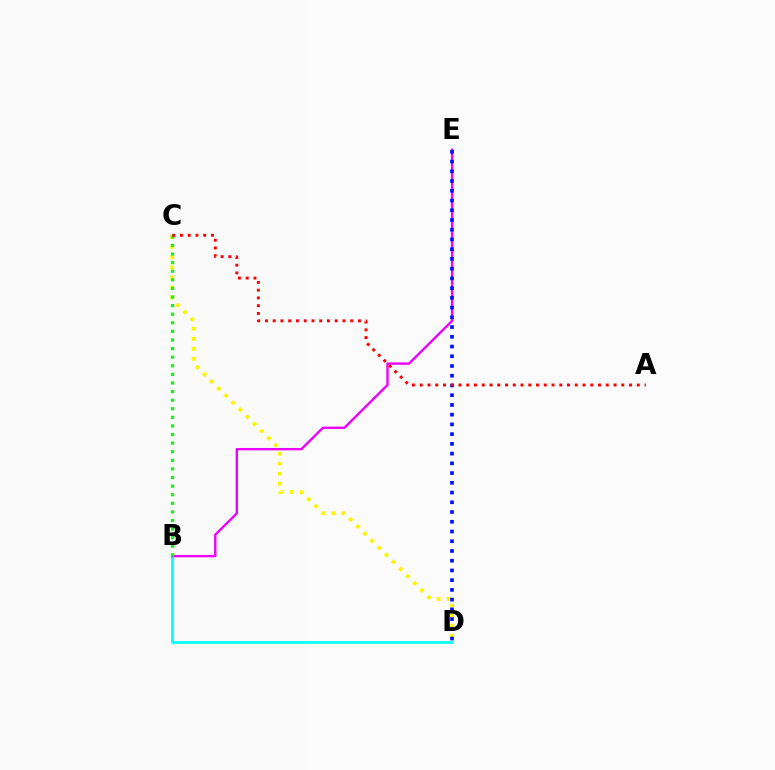{('C', 'D'): [{'color': '#fcf500', 'line_style': 'dotted', 'thickness': 2.73}], ('B', 'D'): [{'color': '#00fff6', 'line_style': 'solid', 'thickness': 1.92}], ('B', 'E'): [{'color': '#ee00ff', 'line_style': 'solid', 'thickness': 1.7}], ('B', 'C'): [{'color': '#08ff00', 'line_style': 'dotted', 'thickness': 2.34}], ('D', 'E'): [{'color': '#0010ff', 'line_style': 'dotted', 'thickness': 2.64}], ('A', 'C'): [{'color': '#ff0000', 'line_style': 'dotted', 'thickness': 2.11}]}